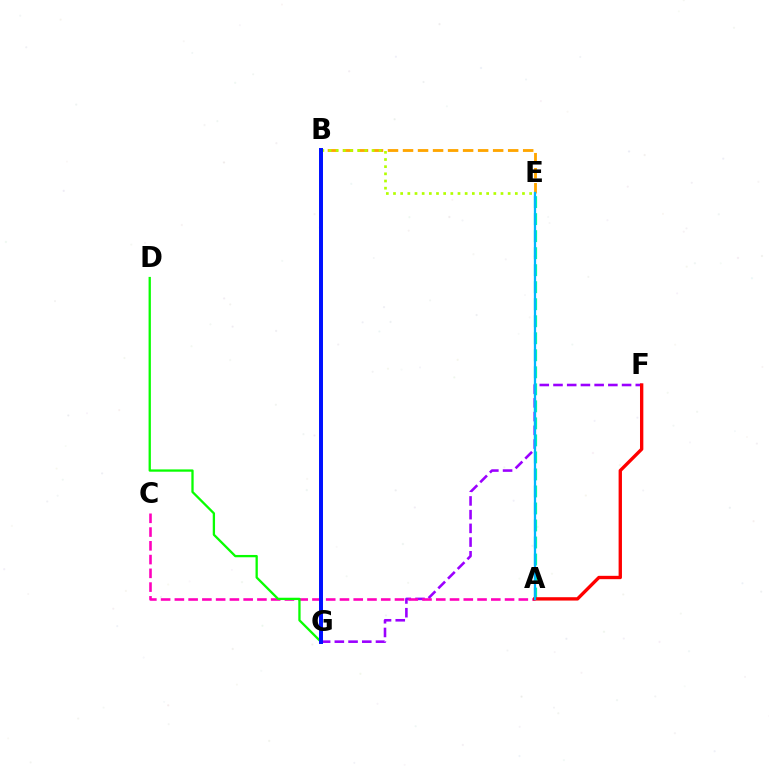{('F', 'G'): [{'color': '#9b00ff', 'line_style': 'dashed', 'thickness': 1.86}], ('A', 'E'): [{'color': '#00ff9d', 'line_style': 'dashed', 'thickness': 2.31}, {'color': '#00b5ff', 'line_style': 'solid', 'thickness': 1.65}], ('A', 'C'): [{'color': '#ff00bd', 'line_style': 'dashed', 'thickness': 1.87}], ('D', 'G'): [{'color': '#08ff00', 'line_style': 'solid', 'thickness': 1.65}], ('B', 'E'): [{'color': '#ffa500', 'line_style': 'dashed', 'thickness': 2.04}, {'color': '#b3ff00', 'line_style': 'dotted', 'thickness': 1.95}], ('A', 'F'): [{'color': '#ff0000', 'line_style': 'solid', 'thickness': 2.41}], ('B', 'G'): [{'color': '#0010ff', 'line_style': 'solid', 'thickness': 2.86}]}